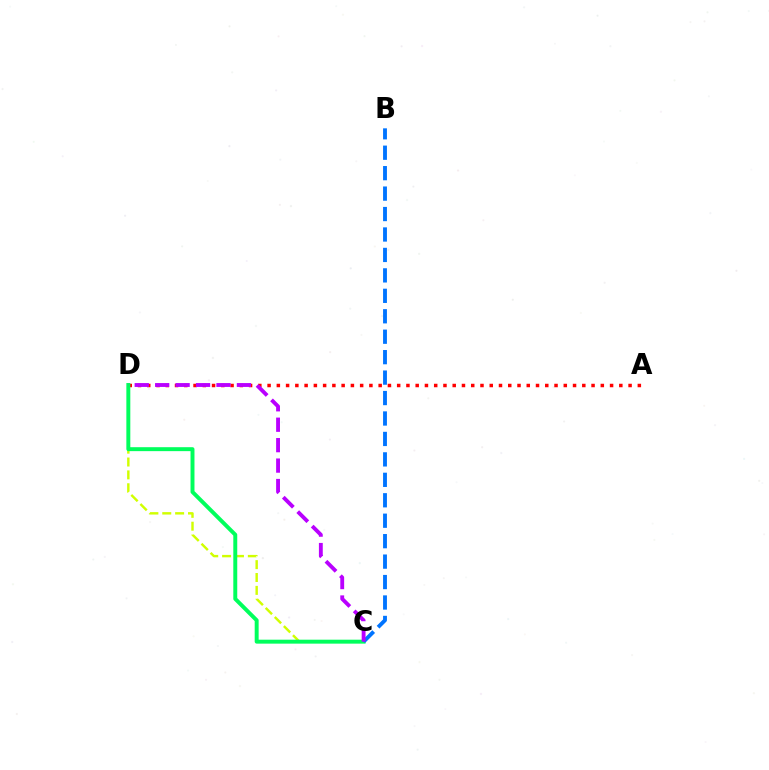{('C', 'D'): [{'color': '#d1ff00', 'line_style': 'dashed', 'thickness': 1.75}, {'color': '#00ff5c', 'line_style': 'solid', 'thickness': 2.84}, {'color': '#b900ff', 'line_style': 'dashed', 'thickness': 2.78}], ('A', 'D'): [{'color': '#ff0000', 'line_style': 'dotted', 'thickness': 2.51}], ('B', 'C'): [{'color': '#0074ff', 'line_style': 'dashed', 'thickness': 2.78}]}